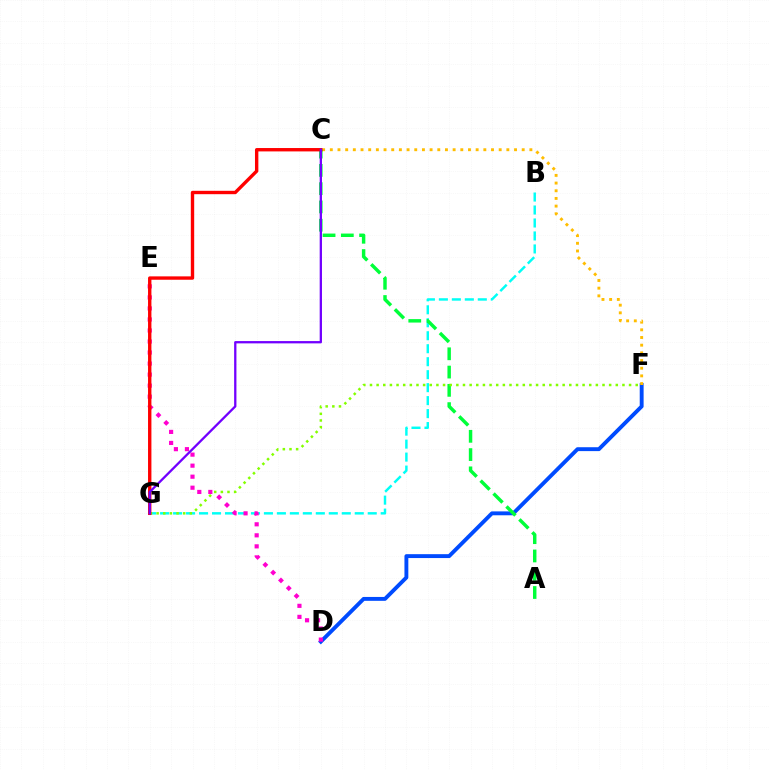{('D', 'F'): [{'color': '#004bff', 'line_style': 'solid', 'thickness': 2.8}], ('C', 'F'): [{'color': '#ffbd00', 'line_style': 'dotted', 'thickness': 2.09}], ('B', 'G'): [{'color': '#00fff6', 'line_style': 'dashed', 'thickness': 1.76}], ('A', 'C'): [{'color': '#00ff39', 'line_style': 'dashed', 'thickness': 2.48}], ('F', 'G'): [{'color': '#84ff00', 'line_style': 'dotted', 'thickness': 1.81}], ('D', 'E'): [{'color': '#ff00cf', 'line_style': 'dotted', 'thickness': 3.0}], ('C', 'G'): [{'color': '#ff0000', 'line_style': 'solid', 'thickness': 2.43}, {'color': '#7200ff', 'line_style': 'solid', 'thickness': 1.65}]}